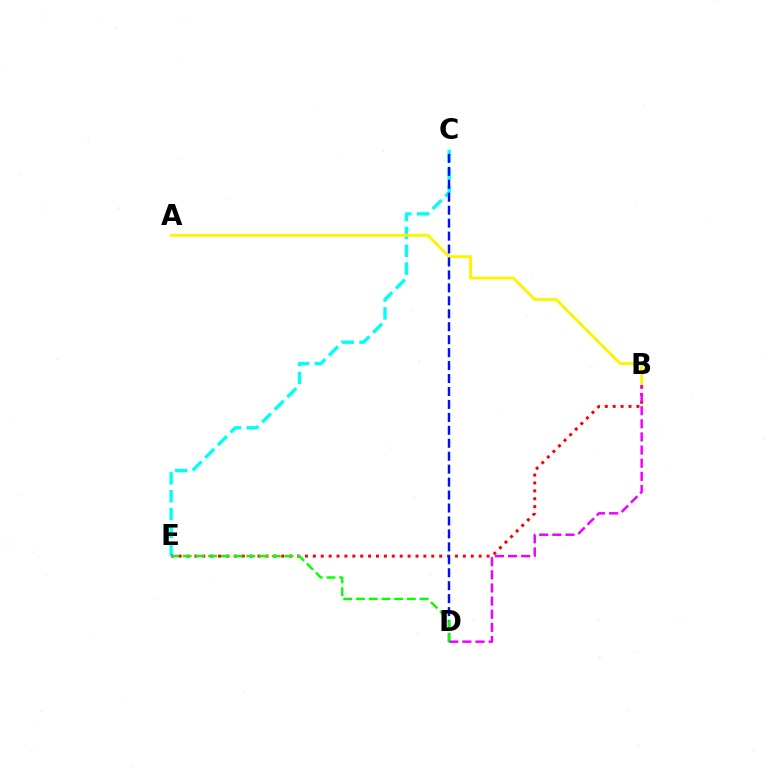{('C', 'E'): [{'color': '#00fff6', 'line_style': 'dashed', 'thickness': 2.43}], ('B', 'E'): [{'color': '#ff0000', 'line_style': 'dotted', 'thickness': 2.15}], ('A', 'B'): [{'color': '#fcf500', 'line_style': 'solid', 'thickness': 2.09}], ('B', 'D'): [{'color': '#ee00ff', 'line_style': 'dashed', 'thickness': 1.78}], ('C', 'D'): [{'color': '#0010ff', 'line_style': 'dashed', 'thickness': 1.76}], ('D', 'E'): [{'color': '#08ff00', 'line_style': 'dashed', 'thickness': 1.73}]}